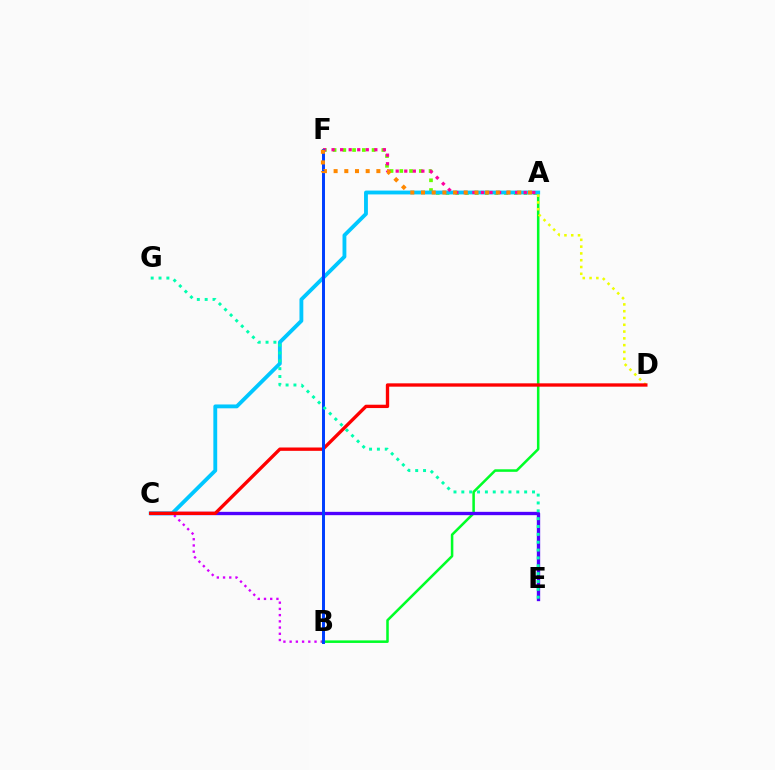{('B', 'C'): [{'color': '#d600ff', 'line_style': 'dotted', 'thickness': 1.69}], ('A', 'B'): [{'color': '#00ff27', 'line_style': 'solid', 'thickness': 1.83}], ('C', 'E'): [{'color': '#4f00ff', 'line_style': 'solid', 'thickness': 2.39}], ('A', 'F'): [{'color': '#66ff00', 'line_style': 'dotted', 'thickness': 2.65}, {'color': '#ff00a0', 'line_style': 'dotted', 'thickness': 2.32}, {'color': '#ff8800', 'line_style': 'dotted', 'thickness': 2.9}], ('A', 'C'): [{'color': '#00c7ff', 'line_style': 'solid', 'thickness': 2.76}], ('A', 'D'): [{'color': '#eeff00', 'line_style': 'dotted', 'thickness': 1.84}], ('C', 'D'): [{'color': '#ff0000', 'line_style': 'solid', 'thickness': 2.4}], ('B', 'F'): [{'color': '#003fff', 'line_style': 'solid', 'thickness': 2.14}], ('E', 'G'): [{'color': '#00ffaf', 'line_style': 'dotted', 'thickness': 2.13}]}